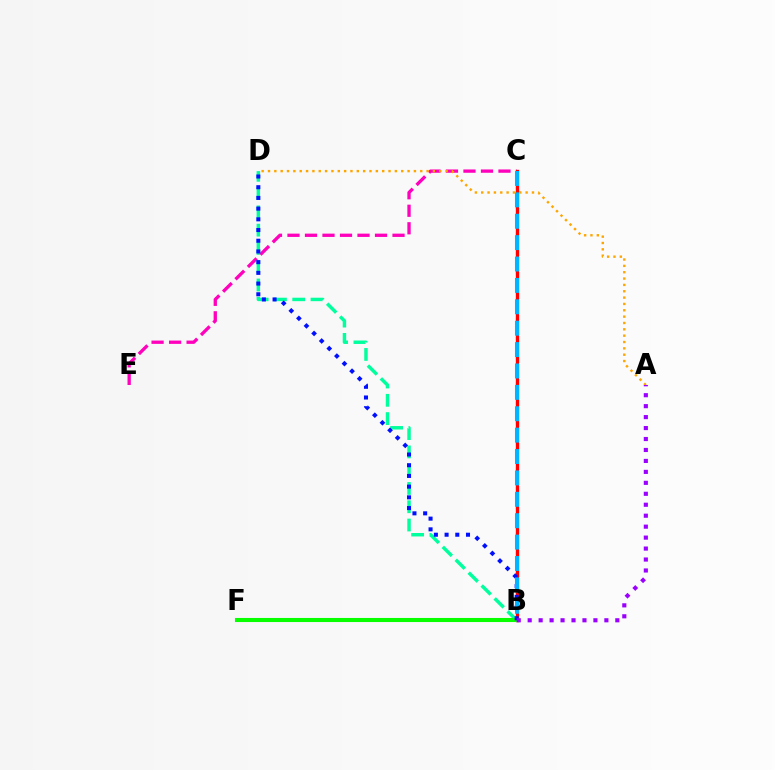{('C', 'E'): [{'color': '#ff00bd', 'line_style': 'dashed', 'thickness': 2.38}], ('B', 'C'): [{'color': '#b3ff00', 'line_style': 'dotted', 'thickness': 1.77}, {'color': '#ff0000', 'line_style': 'solid', 'thickness': 2.41}, {'color': '#00b5ff', 'line_style': 'dashed', 'thickness': 2.91}], ('B', 'D'): [{'color': '#00ff9d', 'line_style': 'dashed', 'thickness': 2.48}, {'color': '#0010ff', 'line_style': 'dotted', 'thickness': 2.91}], ('B', 'F'): [{'color': '#08ff00', 'line_style': 'solid', 'thickness': 2.94}], ('A', 'D'): [{'color': '#ffa500', 'line_style': 'dotted', 'thickness': 1.72}], ('A', 'B'): [{'color': '#9b00ff', 'line_style': 'dotted', 'thickness': 2.98}]}